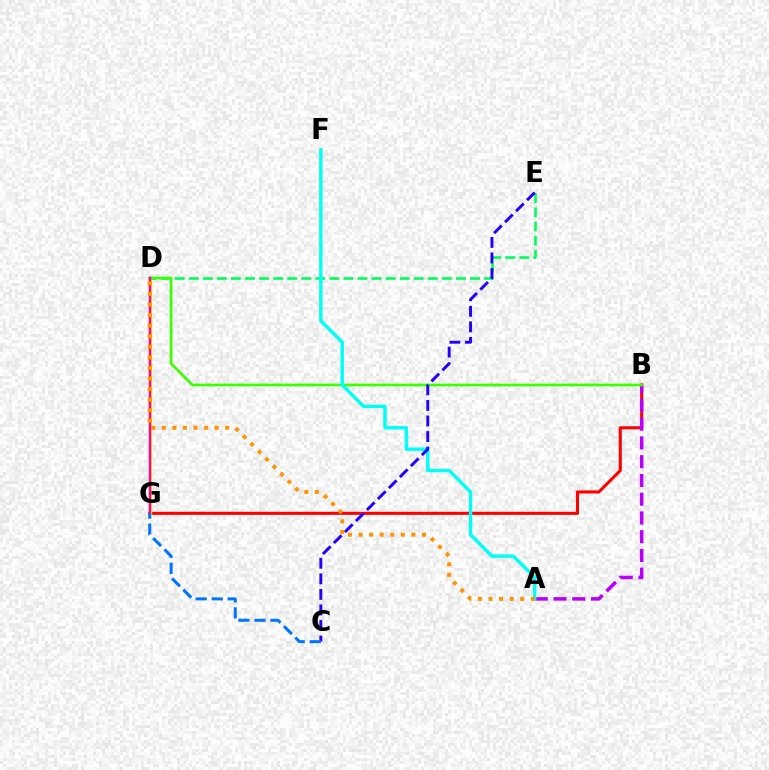{('B', 'G'): [{'color': '#ff0000', 'line_style': 'solid', 'thickness': 2.21}], ('D', 'G'): [{'color': '#d1ff00', 'line_style': 'solid', 'thickness': 2.42}, {'color': '#ff00ac', 'line_style': 'solid', 'thickness': 1.77}], ('D', 'E'): [{'color': '#00ff5c', 'line_style': 'dashed', 'thickness': 1.91}], ('A', 'B'): [{'color': '#b900ff', 'line_style': 'dashed', 'thickness': 2.55}], ('B', 'D'): [{'color': '#3dff00', 'line_style': 'solid', 'thickness': 1.94}], ('A', 'F'): [{'color': '#00fff6', 'line_style': 'solid', 'thickness': 2.45}], ('C', 'E'): [{'color': '#2500ff', 'line_style': 'dashed', 'thickness': 2.11}], ('A', 'D'): [{'color': '#ff9400', 'line_style': 'dotted', 'thickness': 2.87}], ('C', 'G'): [{'color': '#0074ff', 'line_style': 'dashed', 'thickness': 2.18}]}